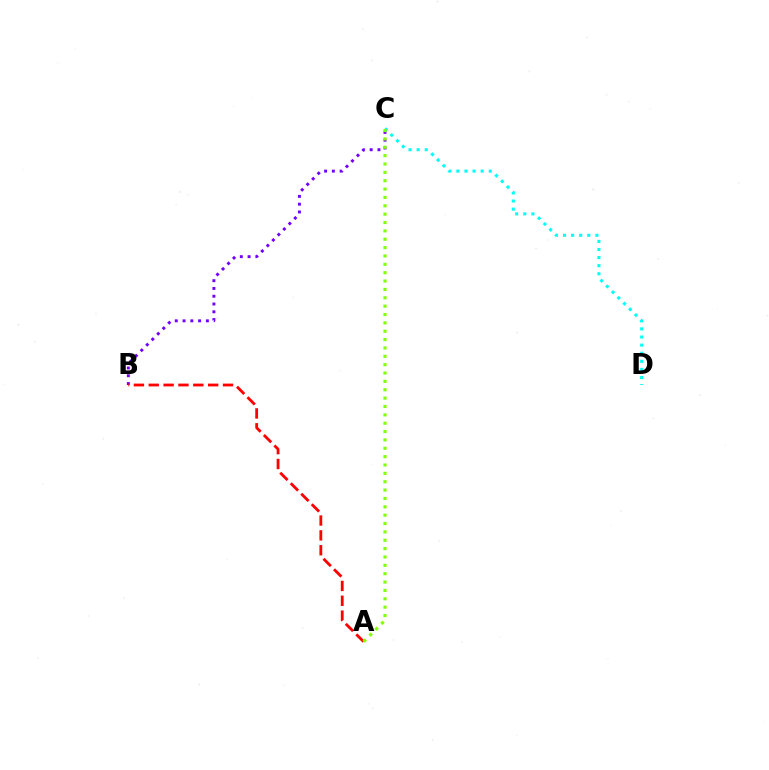{('B', 'C'): [{'color': '#7200ff', 'line_style': 'dotted', 'thickness': 2.11}], ('A', 'B'): [{'color': '#ff0000', 'line_style': 'dashed', 'thickness': 2.02}], ('C', 'D'): [{'color': '#00fff6', 'line_style': 'dotted', 'thickness': 2.2}], ('A', 'C'): [{'color': '#84ff00', 'line_style': 'dotted', 'thickness': 2.27}]}